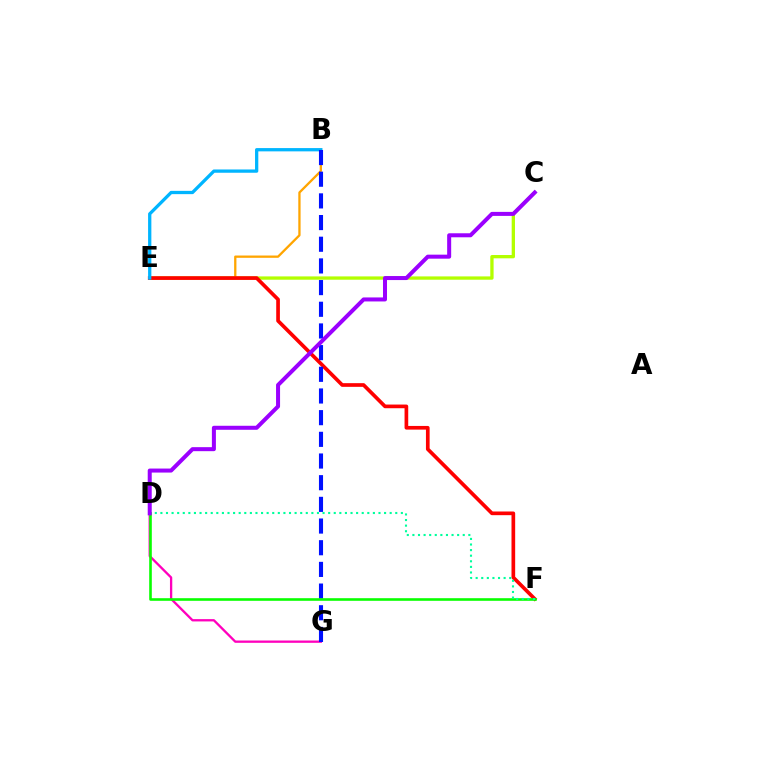{('D', 'G'): [{'color': '#ff00bd', 'line_style': 'solid', 'thickness': 1.66}], ('C', 'E'): [{'color': '#b3ff00', 'line_style': 'solid', 'thickness': 2.38}], ('B', 'E'): [{'color': '#ffa500', 'line_style': 'solid', 'thickness': 1.65}, {'color': '#00b5ff', 'line_style': 'solid', 'thickness': 2.36}], ('E', 'F'): [{'color': '#ff0000', 'line_style': 'solid', 'thickness': 2.65}], ('B', 'G'): [{'color': '#0010ff', 'line_style': 'dashed', 'thickness': 2.94}], ('D', 'F'): [{'color': '#08ff00', 'line_style': 'solid', 'thickness': 1.88}, {'color': '#00ff9d', 'line_style': 'dotted', 'thickness': 1.52}], ('C', 'D'): [{'color': '#9b00ff', 'line_style': 'solid', 'thickness': 2.89}]}